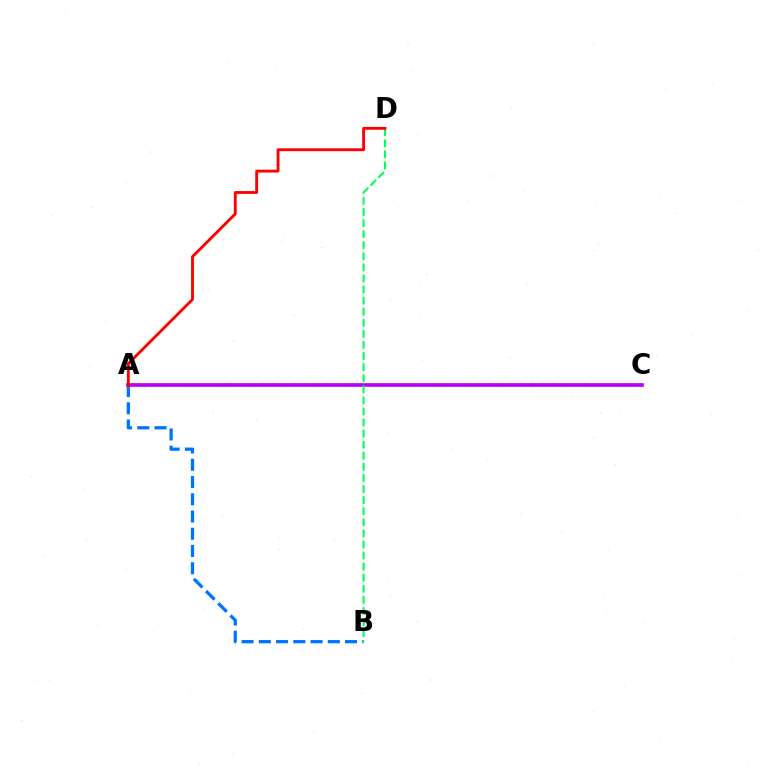{('A', 'B'): [{'color': '#0074ff', 'line_style': 'dashed', 'thickness': 2.34}], ('A', 'C'): [{'color': '#d1ff00', 'line_style': 'dotted', 'thickness': 2.93}, {'color': '#b900ff', 'line_style': 'solid', 'thickness': 2.64}], ('B', 'D'): [{'color': '#00ff5c', 'line_style': 'dashed', 'thickness': 1.51}], ('A', 'D'): [{'color': '#ff0000', 'line_style': 'solid', 'thickness': 2.05}]}